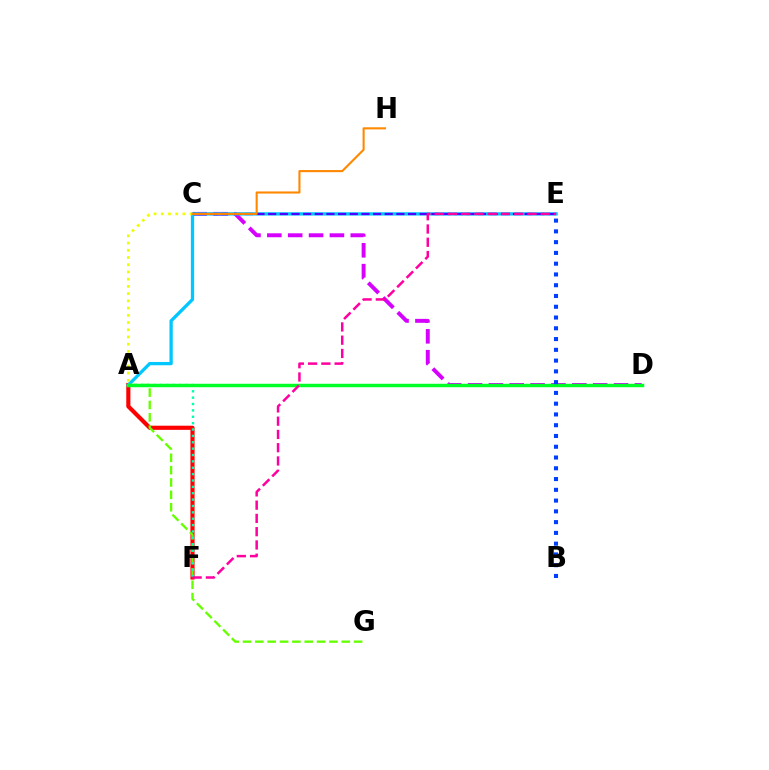{('C', 'D'): [{'color': '#d600ff', 'line_style': 'dashed', 'thickness': 2.83}], ('A', 'F'): [{'color': '#ff0000', 'line_style': 'solid', 'thickness': 2.98}, {'color': '#00ffaf', 'line_style': 'dotted', 'thickness': 1.73}], ('A', 'E'): [{'color': '#00c7ff', 'line_style': 'solid', 'thickness': 2.36}], ('A', 'G'): [{'color': '#66ff00', 'line_style': 'dashed', 'thickness': 1.68}], ('A', 'C'): [{'color': '#eeff00', 'line_style': 'dotted', 'thickness': 1.96}], ('A', 'D'): [{'color': '#00ff27', 'line_style': 'solid', 'thickness': 2.49}], ('C', 'E'): [{'color': '#4f00ff', 'line_style': 'dashed', 'thickness': 1.58}], ('B', 'E'): [{'color': '#003fff', 'line_style': 'dotted', 'thickness': 2.93}], ('C', 'H'): [{'color': '#ff8800', 'line_style': 'solid', 'thickness': 1.5}], ('E', 'F'): [{'color': '#ff00a0', 'line_style': 'dashed', 'thickness': 1.8}]}